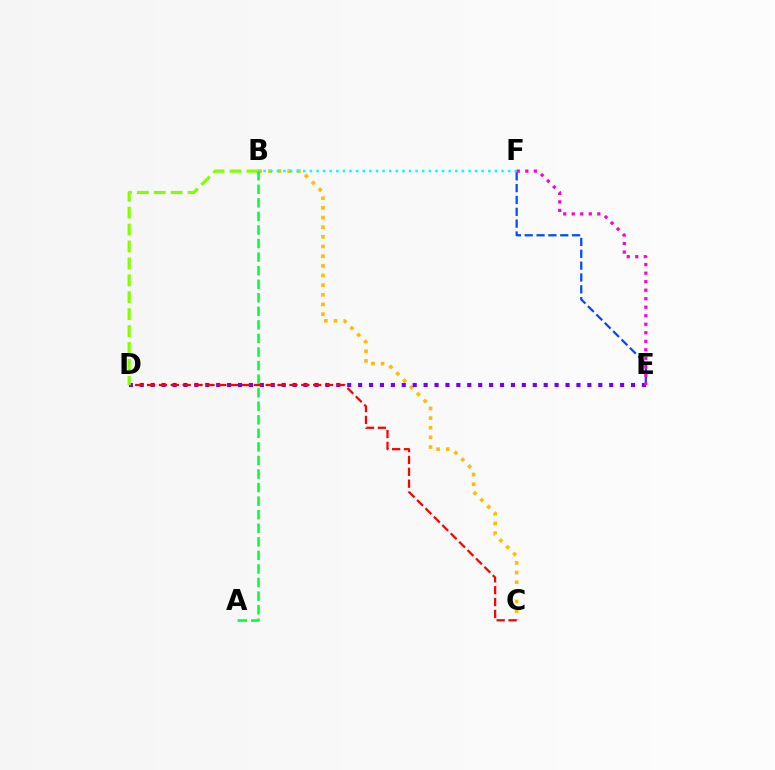{('B', 'C'): [{'color': '#ffbd00', 'line_style': 'dotted', 'thickness': 2.62}], ('B', 'F'): [{'color': '#00fff6', 'line_style': 'dotted', 'thickness': 1.8}], ('D', 'E'): [{'color': '#7200ff', 'line_style': 'dotted', 'thickness': 2.97}], ('E', 'F'): [{'color': '#004bff', 'line_style': 'dashed', 'thickness': 1.61}, {'color': '#ff00cf', 'line_style': 'dotted', 'thickness': 2.31}], ('C', 'D'): [{'color': '#ff0000', 'line_style': 'dashed', 'thickness': 1.61}], ('B', 'D'): [{'color': '#84ff00', 'line_style': 'dashed', 'thickness': 2.3}], ('A', 'B'): [{'color': '#00ff39', 'line_style': 'dashed', 'thickness': 1.84}]}